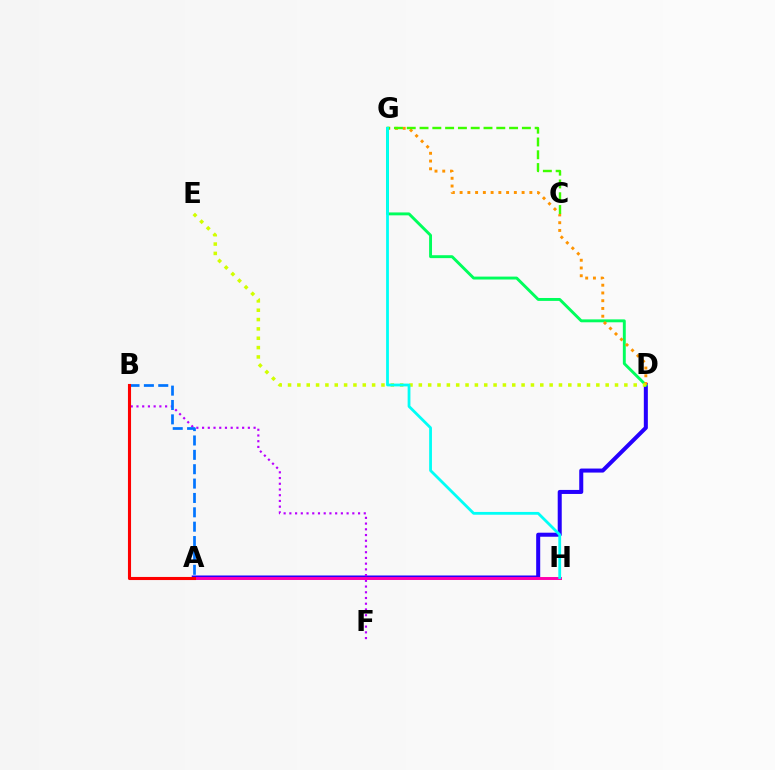{('A', 'D'): [{'color': '#2500ff', 'line_style': 'solid', 'thickness': 2.9}], ('D', 'G'): [{'color': '#00ff5c', 'line_style': 'solid', 'thickness': 2.1}, {'color': '#ff9400', 'line_style': 'dotted', 'thickness': 2.11}], ('B', 'F'): [{'color': '#b900ff', 'line_style': 'dotted', 'thickness': 1.56}], ('A', 'H'): [{'color': '#ff00ac', 'line_style': 'solid', 'thickness': 2.12}], ('C', 'G'): [{'color': '#3dff00', 'line_style': 'dashed', 'thickness': 1.74}], ('A', 'B'): [{'color': '#0074ff', 'line_style': 'dashed', 'thickness': 1.95}, {'color': '#ff0000', 'line_style': 'solid', 'thickness': 2.23}], ('D', 'E'): [{'color': '#d1ff00', 'line_style': 'dotted', 'thickness': 2.54}], ('G', 'H'): [{'color': '#00fff6', 'line_style': 'solid', 'thickness': 2.01}]}